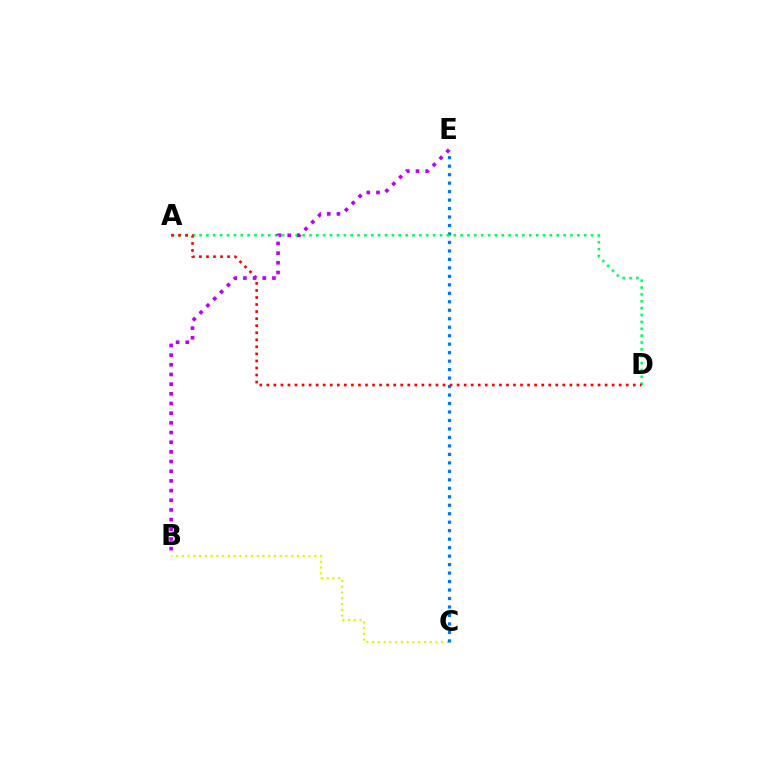{('B', 'C'): [{'color': '#d1ff00', 'line_style': 'dotted', 'thickness': 1.56}], ('C', 'E'): [{'color': '#0074ff', 'line_style': 'dotted', 'thickness': 2.3}], ('A', 'D'): [{'color': '#00ff5c', 'line_style': 'dotted', 'thickness': 1.87}, {'color': '#ff0000', 'line_style': 'dotted', 'thickness': 1.91}], ('B', 'E'): [{'color': '#b900ff', 'line_style': 'dotted', 'thickness': 2.63}]}